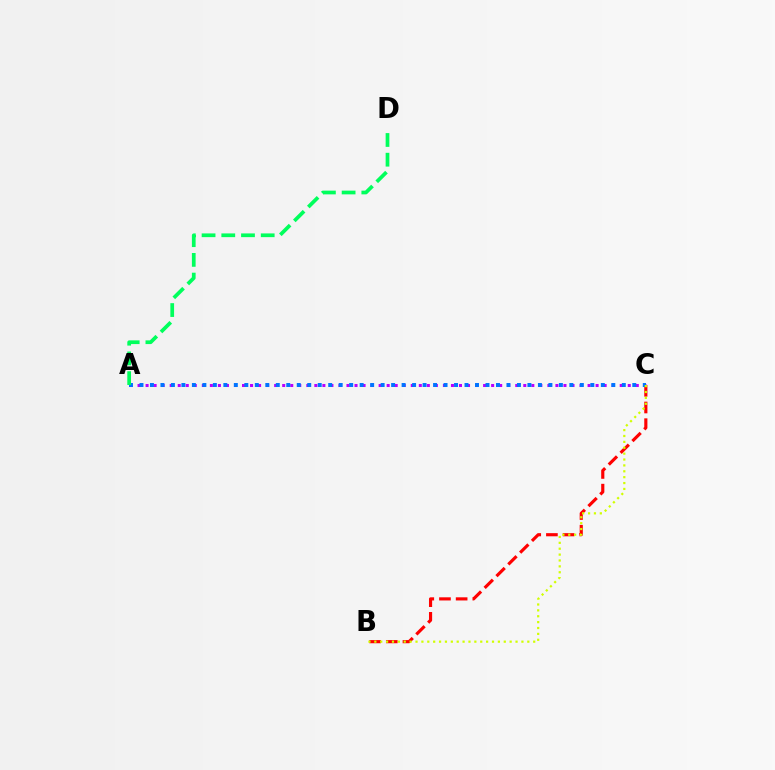{('B', 'C'): [{'color': '#ff0000', 'line_style': 'dashed', 'thickness': 2.27}, {'color': '#d1ff00', 'line_style': 'dotted', 'thickness': 1.6}], ('A', 'C'): [{'color': '#b900ff', 'line_style': 'dotted', 'thickness': 2.18}, {'color': '#0074ff', 'line_style': 'dotted', 'thickness': 2.85}], ('A', 'D'): [{'color': '#00ff5c', 'line_style': 'dashed', 'thickness': 2.68}]}